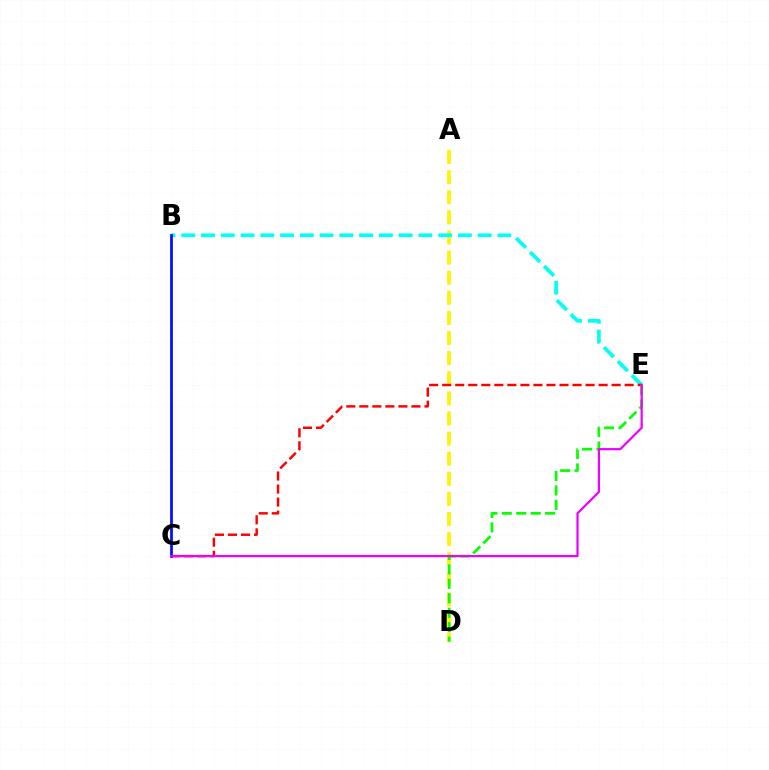{('A', 'D'): [{'color': '#fcf500', 'line_style': 'dashed', 'thickness': 2.73}], ('B', 'E'): [{'color': '#00fff6', 'line_style': 'dashed', 'thickness': 2.68}], ('C', 'E'): [{'color': '#ff0000', 'line_style': 'dashed', 'thickness': 1.77}, {'color': '#ee00ff', 'line_style': 'solid', 'thickness': 1.59}], ('B', 'C'): [{'color': '#0010ff', 'line_style': 'solid', 'thickness': 1.99}], ('D', 'E'): [{'color': '#08ff00', 'line_style': 'dashed', 'thickness': 1.96}]}